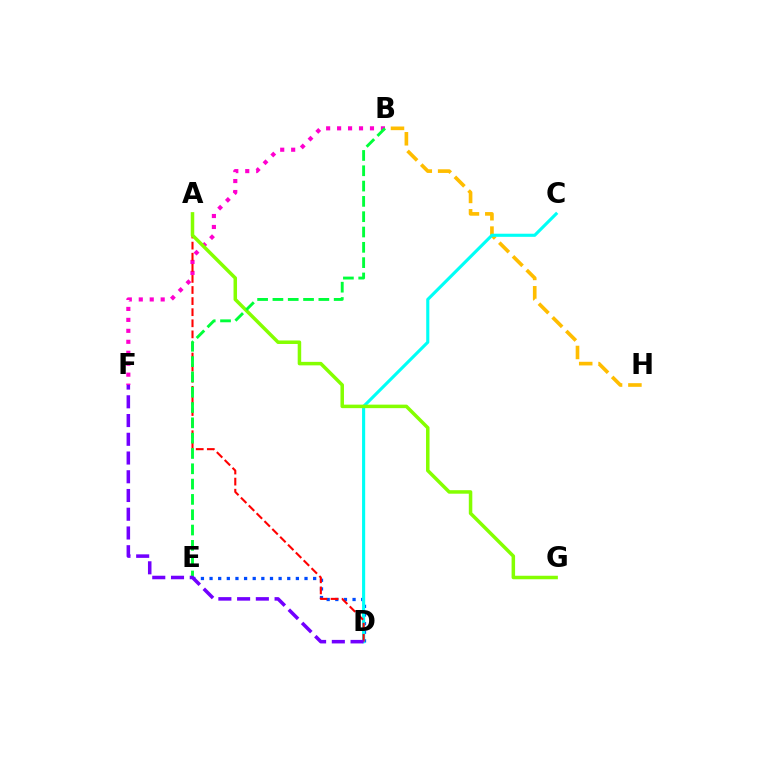{('B', 'F'): [{'color': '#ff00cf', 'line_style': 'dotted', 'thickness': 2.98}], ('B', 'H'): [{'color': '#ffbd00', 'line_style': 'dashed', 'thickness': 2.63}], ('D', 'E'): [{'color': '#004bff', 'line_style': 'dotted', 'thickness': 2.35}], ('C', 'D'): [{'color': '#00fff6', 'line_style': 'solid', 'thickness': 2.25}], ('A', 'D'): [{'color': '#ff0000', 'line_style': 'dashed', 'thickness': 1.51}], ('A', 'G'): [{'color': '#84ff00', 'line_style': 'solid', 'thickness': 2.53}], ('B', 'E'): [{'color': '#00ff39', 'line_style': 'dashed', 'thickness': 2.08}], ('D', 'F'): [{'color': '#7200ff', 'line_style': 'dashed', 'thickness': 2.55}]}